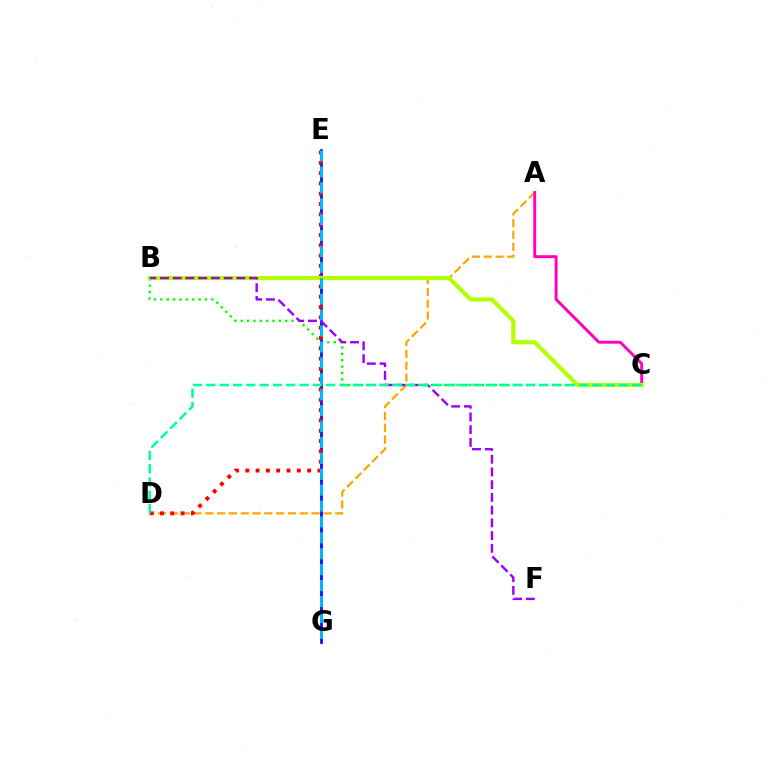{('B', 'C'): [{'color': '#08ff00', 'line_style': 'dotted', 'thickness': 1.73}, {'color': '#b3ff00', 'line_style': 'solid', 'thickness': 2.98}], ('E', 'G'): [{'color': '#0010ff', 'line_style': 'solid', 'thickness': 1.98}, {'color': '#00b5ff', 'line_style': 'dashed', 'thickness': 2.16}], ('A', 'D'): [{'color': '#ffa500', 'line_style': 'dashed', 'thickness': 1.6}], ('A', 'C'): [{'color': '#ff00bd', 'line_style': 'solid', 'thickness': 2.11}], ('D', 'E'): [{'color': '#ff0000', 'line_style': 'dotted', 'thickness': 2.8}], ('B', 'F'): [{'color': '#9b00ff', 'line_style': 'dashed', 'thickness': 1.73}], ('C', 'D'): [{'color': '#00ff9d', 'line_style': 'dashed', 'thickness': 1.81}]}